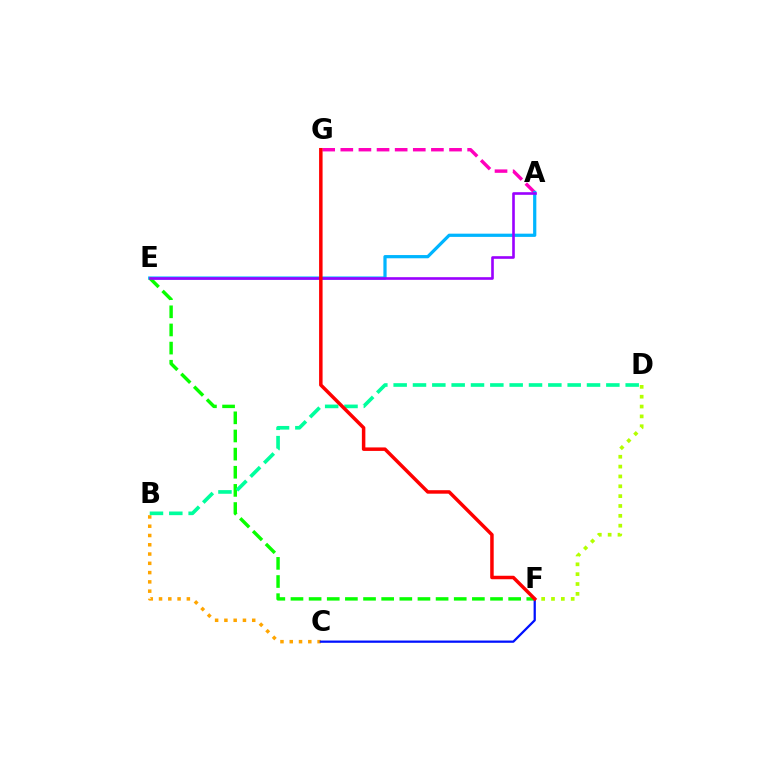{('B', 'C'): [{'color': '#ffa500', 'line_style': 'dotted', 'thickness': 2.52}], ('A', 'G'): [{'color': '#ff00bd', 'line_style': 'dashed', 'thickness': 2.46}], ('A', 'E'): [{'color': '#00b5ff', 'line_style': 'solid', 'thickness': 2.32}, {'color': '#9b00ff', 'line_style': 'solid', 'thickness': 1.89}], ('D', 'F'): [{'color': '#b3ff00', 'line_style': 'dotted', 'thickness': 2.67}], ('E', 'F'): [{'color': '#08ff00', 'line_style': 'dashed', 'thickness': 2.46}], ('C', 'F'): [{'color': '#0010ff', 'line_style': 'solid', 'thickness': 1.62}], ('B', 'D'): [{'color': '#00ff9d', 'line_style': 'dashed', 'thickness': 2.63}], ('F', 'G'): [{'color': '#ff0000', 'line_style': 'solid', 'thickness': 2.51}]}